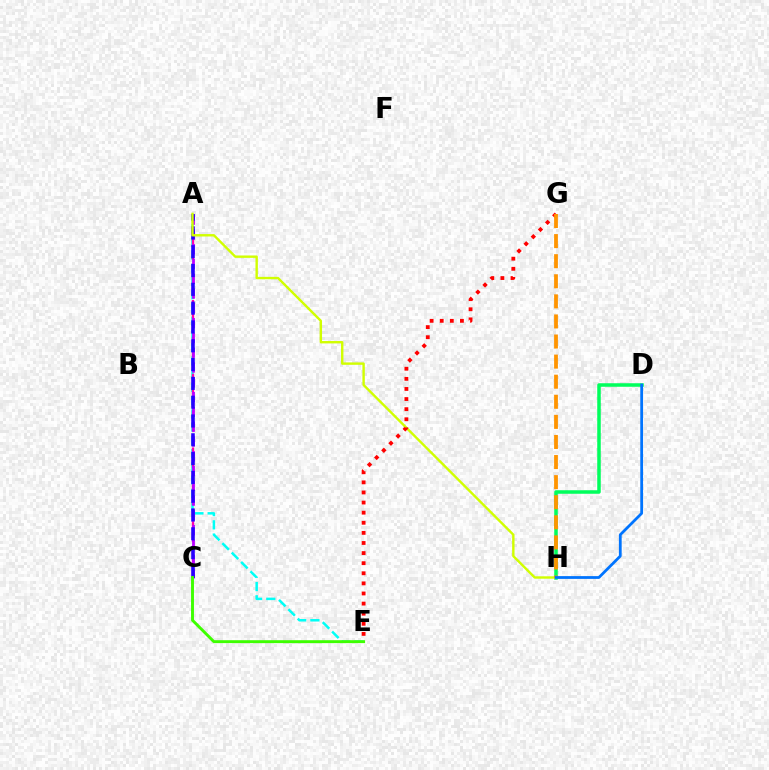{('A', 'E'): [{'color': '#00fff6', 'line_style': 'dashed', 'thickness': 1.8}], ('A', 'C'): [{'color': '#ff00ac', 'line_style': 'dashed', 'thickness': 1.67}, {'color': '#b900ff', 'line_style': 'dashed', 'thickness': 2.01}, {'color': '#2500ff', 'line_style': 'dashed', 'thickness': 2.55}], ('D', 'H'): [{'color': '#00ff5c', 'line_style': 'solid', 'thickness': 2.54}, {'color': '#0074ff', 'line_style': 'solid', 'thickness': 2.0}], ('C', 'E'): [{'color': '#3dff00', 'line_style': 'solid', 'thickness': 2.1}], ('A', 'H'): [{'color': '#d1ff00', 'line_style': 'solid', 'thickness': 1.72}], ('E', 'G'): [{'color': '#ff0000', 'line_style': 'dotted', 'thickness': 2.74}], ('G', 'H'): [{'color': '#ff9400', 'line_style': 'dashed', 'thickness': 2.73}]}